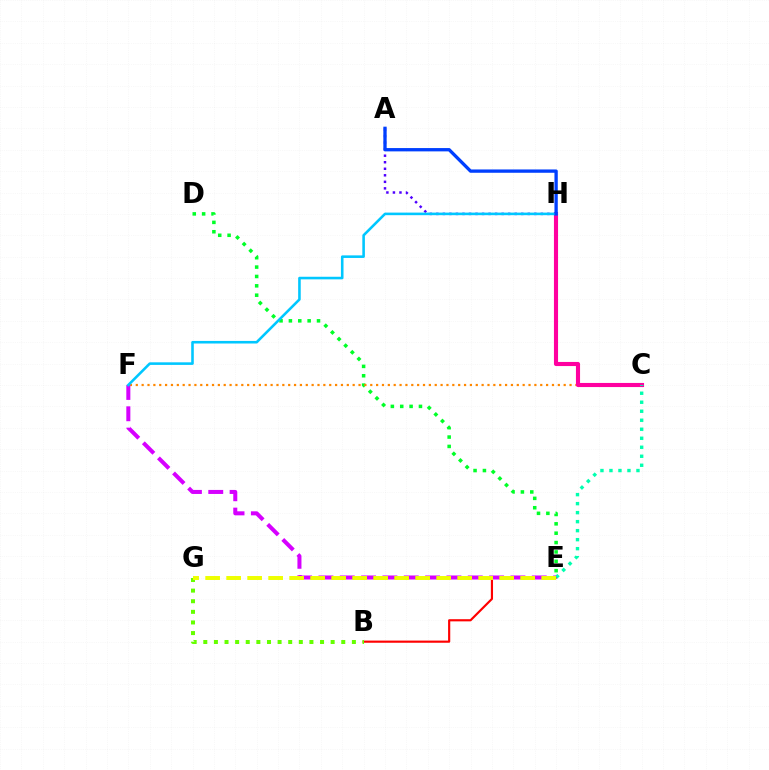{('D', 'E'): [{'color': '#00ff27', 'line_style': 'dotted', 'thickness': 2.55}], ('C', 'F'): [{'color': '#ff8800', 'line_style': 'dotted', 'thickness': 1.59}], ('B', 'E'): [{'color': '#ff0000', 'line_style': 'solid', 'thickness': 1.55}], ('C', 'H'): [{'color': '#ff00a0', 'line_style': 'solid', 'thickness': 2.96}], ('C', 'E'): [{'color': '#00ffaf', 'line_style': 'dotted', 'thickness': 2.45}], ('B', 'G'): [{'color': '#66ff00', 'line_style': 'dotted', 'thickness': 2.88}], ('E', 'F'): [{'color': '#d600ff', 'line_style': 'dashed', 'thickness': 2.9}], ('A', 'H'): [{'color': '#4f00ff', 'line_style': 'dotted', 'thickness': 1.77}, {'color': '#003fff', 'line_style': 'solid', 'thickness': 2.39}], ('E', 'G'): [{'color': '#eeff00', 'line_style': 'dashed', 'thickness': 2.85}], ('F', 'H'): [{'color': '#00c7ff', 'line_style': 'solid', 'thickness': 1.86}]}